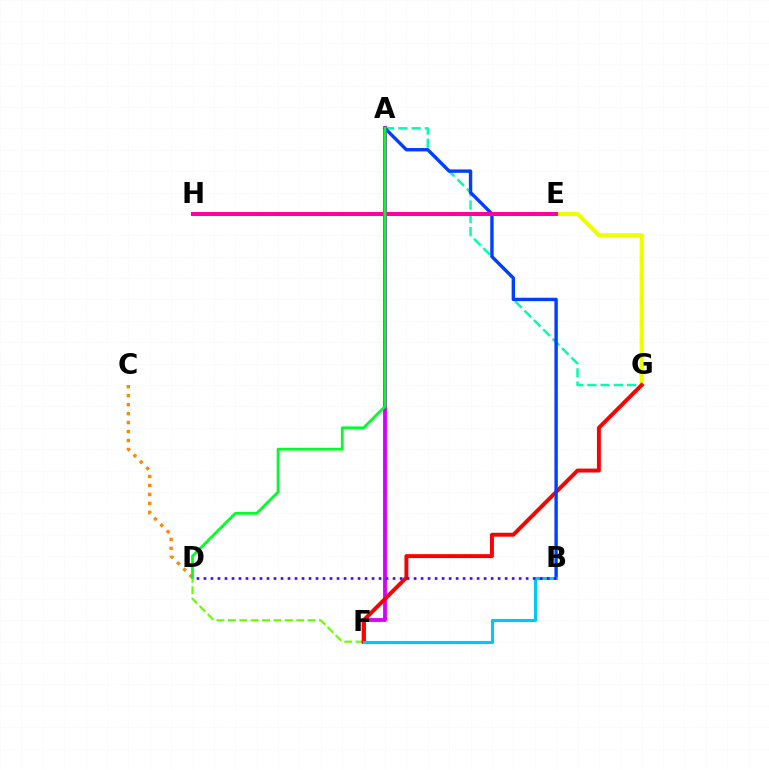{('A', 'G'): [{'color': '#00ffaf', 'line_style': 'dashed', 'thickness': 1.8}], ('A', 'F'): [{'color': '#d600ff', 'line_style': 'solid', 'thickness': 2.76}], ('E', 'G'): [{'color': '#eeff00', 'line_style': 'solid', 'thickness': 2.97}], ('D', 'F'): [{'color': '#66ff00', 'line_style': 'dashed', 'thickness': 1.55}], ('C', 'D'): [{'color': '#ff8800', 'line_style': 'dotted', 'thickness': 2.44}], ('F', 'G'): [{'color': '#ff0000', 'line_style': 'solid', 'thickness': 2.83}], ('A', 'B'): [{'color': '#003fff', 'line_style': 'solid', 'thickness': 2.44}], ('E', 'H'): [{'color': '#ff00a0', 'line_style': 'solid', 'thickness': 2.86}], ('B', 'F'): [{'color': '#00c7ff', 'line_style': 'solid', 'thickness': 2.23}], ('A', 'D'): [{'color': '#00ff27', 'line_style': 'solid', 'thickness': 1.99}], ('B', 'D'): [{'color': '#4f00ff', 'line_style': 'dotted', 'thickness': 1.9}]}